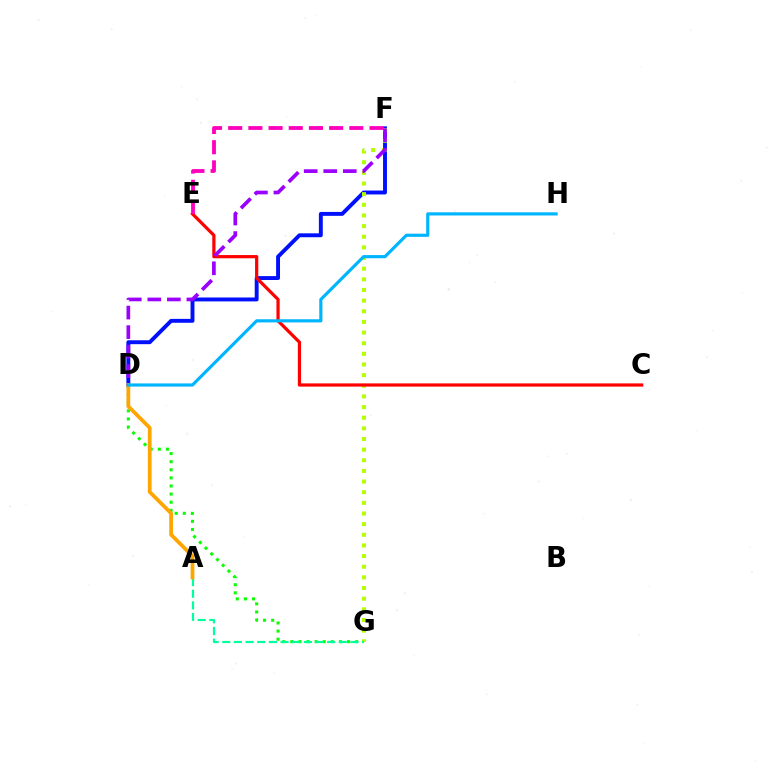{('D', 'F'): [{'color': '#0010ff', 'line_style': 'solid', 'thickness': 2.81}, {'color': '#9b00ff', 'line_style': 'dashed', 'thickness': 2.66}], ('F', 'G'): [{'color': '#b3ff00', 'line_style': 'dotted', 'thickness': 2.89}], ('D', 'G'): [{'color': '#08ff00', 'line_style': 'dotted', 'thickness': 2.2}], ('C', 'E'): [{'color': '#ff0000', 'line_style': 'solid', 'thickness': 2.32}], ('E', 'F'): [{'color': '#ff00bd', 'line_style': 'dashed', 'thickness': 2.74}], ('A', 'G'): [{'color': '#00ff9d', 'line_style': 'dashed', 'thickness': 1.58}], ('A', 'D'): [{'color': '#ffa500', 'line_style': 'solid', 'thickness': 2.7}], ('D', 'H'): [{'color': '#00b5ff', 'line_style': 'solid', 'thickness': 2.28}]}